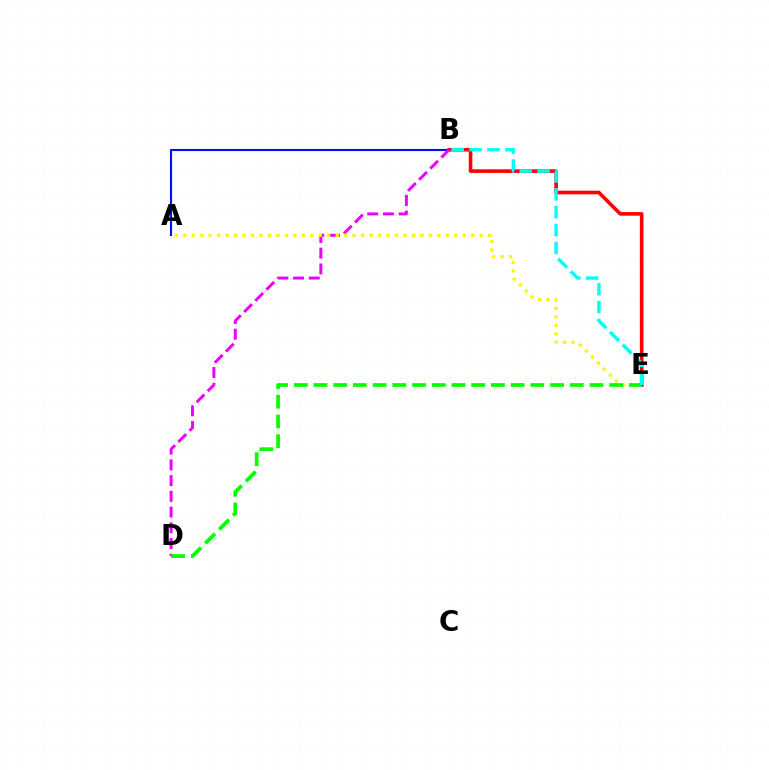{('A', 'B'): [{'color': '#0010ff', 'line_style': 'solid', 'thickness': 1.52}], ('B', 'E'): [{'color': '#ff0000', 'line_style': 'solid', 'thickness': 2.6}, {'color': '#00fff6', 'line_style': 'dashed', 'thickness': 2.43}], ('B', 'D'): [{'color': '#ee00ff', 'line_style': 'dashed', 'thickness': 2.14}], ('A', 'E'): [{'color': '#fcf500', 'line_style': 'dotted', 'thickness': 2.3}], ('D', 'E'): [{'color': '#08ff00', 'line_style': 'dashed', 'thickness': 2.68}]}